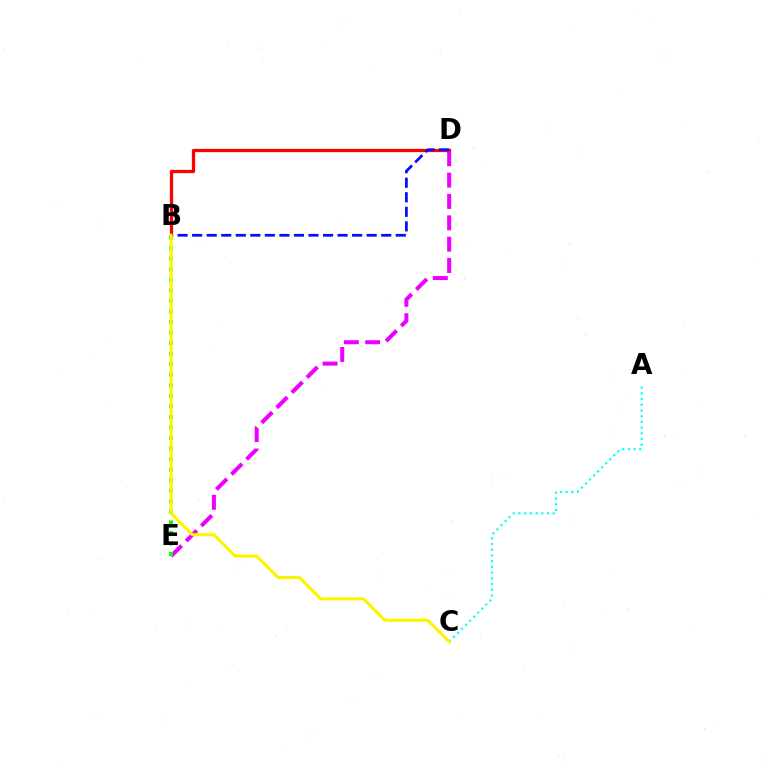{('B', 'D'): [{'color': '#ff0000', 'line_style': 'solid', 'thickness': 2.36}, {'color': '#0010ff', 'line_style': 'dashed', 'thickness': 1.98}], ('A', 'C'): [{'color': '#00fff6', 'line_style': 'dotted', 'thickness': 1.55}], ('D', 'E'): [{'color': '#ee00ff', 'line_style': 'dashed', 'thickness': 2.9}], ('B', 'E'): [{'color': '#08ff00', 'line_style': 'dotted', 'thickness': 2.86}], ('B', 'C'): [{'color': '#fcf500', 'line_style': 'solid', 'thickness': 2.25}]}